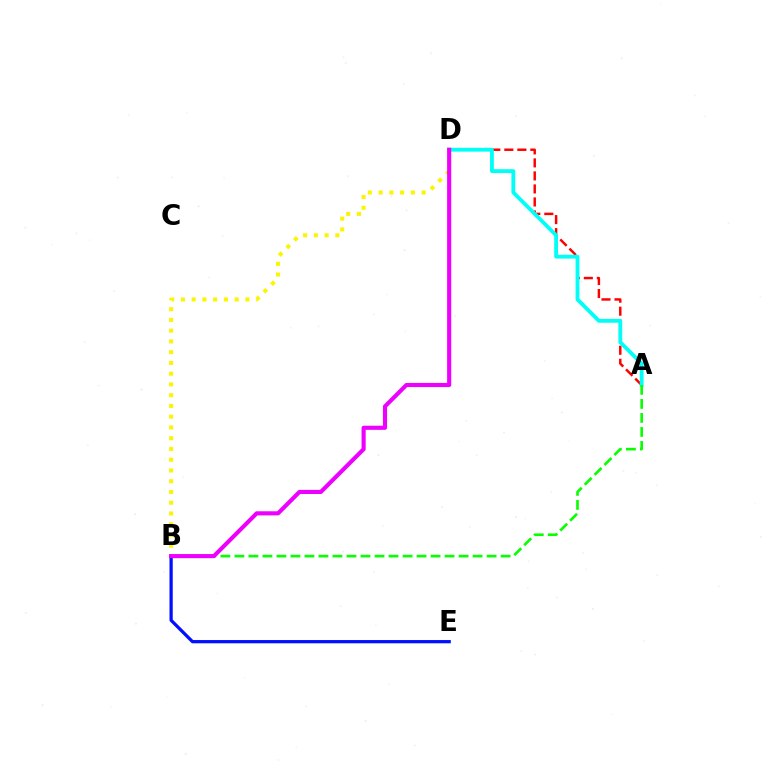{('A', 'D'): [{'color': '#ff0000', 'line_style': 'dashed', 'thickness': 1.77}, {'color': '#00fff6', 'line_style': 'solid', 'thickness': 2.75}], ('B', 'E'): [{'color': '#0010ff', 'line_style': 'solid', 'thickness': 2.34}], ('B', 'D'): [{'color': '#fcf500', 'line_style': 'dotted', 'thickness': 2.92}, {'color': '#ee00ff', 'line_style': 'solid', 'thickness': 2.96}], ('A', 'B'): [{'color': '#08ff00', 'line_style': 'dashed', 'thickness': 1.9}]}